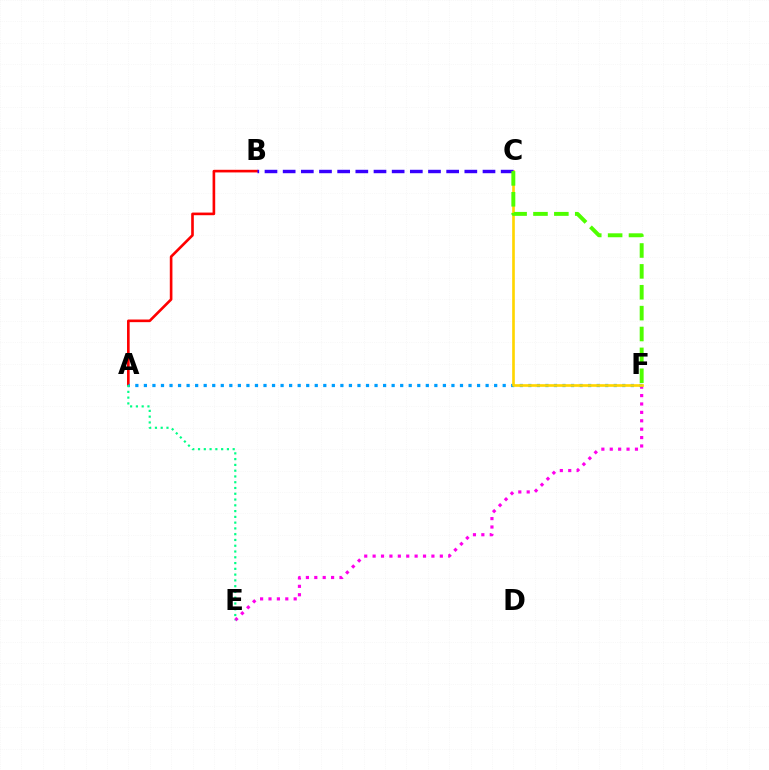{('A', 'B'): [{'color': '#ff0000', 'line_style': 'solid', 'thickness': 1.9}], ('E', 'F'): [{'color': '#ff00ed', 'line_style': 'dotted', 'thickness': 2.28}], ('A', 'F'): [{'color': '#009eff', 'line_style': 'dotted', 'thickness': 2.32}], ('C', 'F'): [{'color': '#ffd500', 'line_style': 'solid', 'thickness': 1.92}, {'color': '#4fff00', 'line_style': 'dashed', 'thickness': 2.84}], ('A', 'E'): [{'color': '#00ff86', 'line_style': 'dotted', 'thickness': 1.57}], ('B', 'C'): [{'color': '#3700ff', 'line_style': 'dashed', 'thickness': 2.47}]}